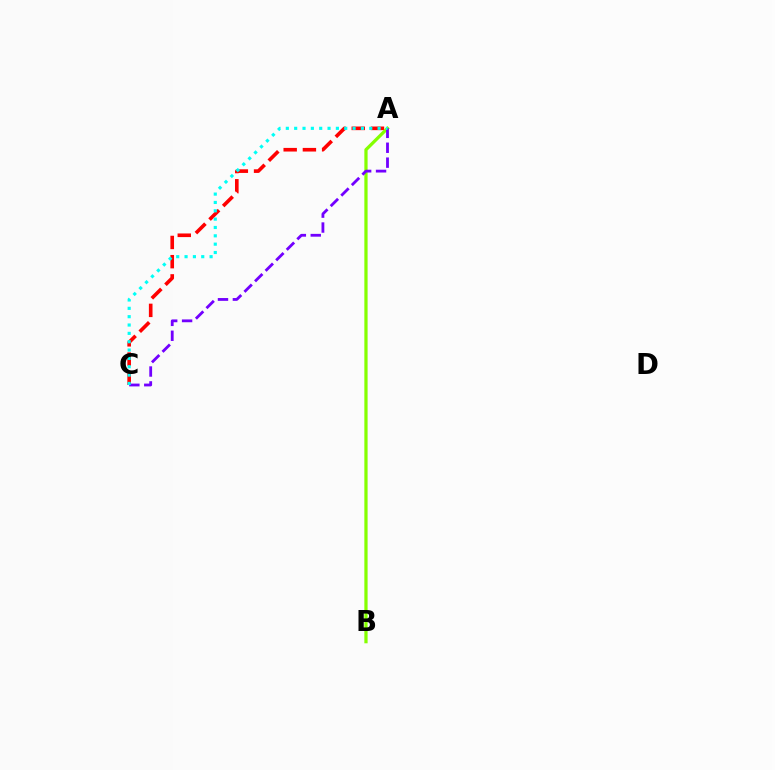{('A', 'C'): [{'color': '#ff0000', 'line_style': 'dashed', 'thickness': 2.61}, {'color': '#7200ff', 'line_style': 'dashed', 'thickness': 2.02}, {'color': '#00fff6', 'line_style': 'dotted', 'thickness': 2.27}], ('A', 'B'): [{'color': '#84ff00', 'line_style': 'solid', 'thickness': 2.33}]}